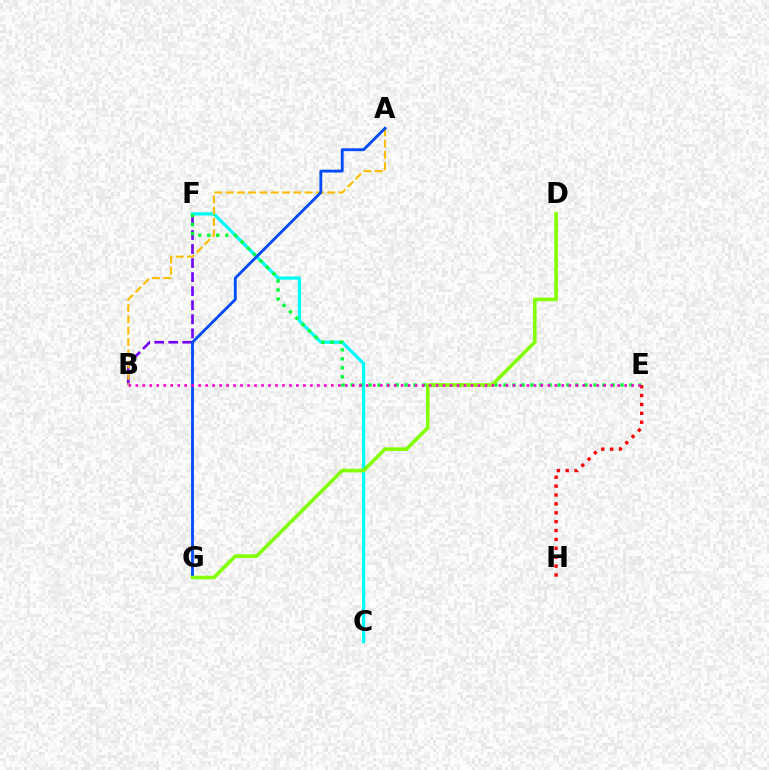{('B', 'F'): [{'color': '#7200ff', 'line_style': 'dashed', 'thickness': 1.91}], ('C', 'F'): [{'color': '#00fff6', 'line_style': 'solid', 'thickness': 2.34}], ('E', 'F'): [{'color': '#00ff39', 'line_style': 'dotted', 'thickness': 2.44}], ('A', 'B'): [{'color': '#ffbd00', 'line_style': 'dashed', 'thickness': 1.53}], ('A', 'G'): [{'color': '#004bff', 'line_style': 'solid', 'thickness': 2.04}], ('D', 'G'): [{'color': '#84ff00', 'line_style': 'solid', 'thickness': 2.6}], ('E', 'H'): [{'color': '#ff0000', 'line_style': 'dotted', 'thickness': 2.41}], ('B', 'E'): [{'color': '#ff00cf', 'line_style': 'dotted', 'thickness': 1.9}]}